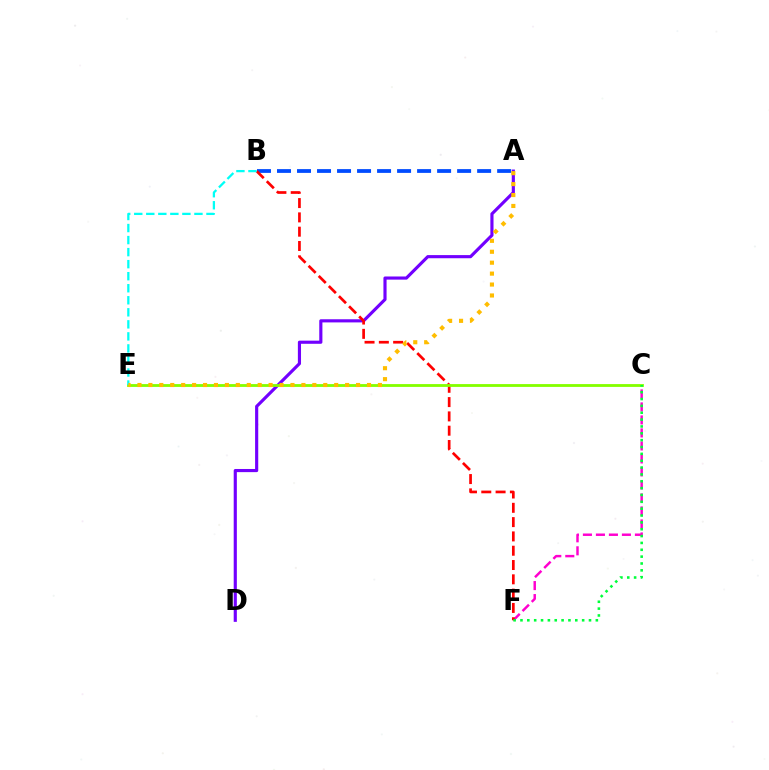{('A', 'D'): [{'color': '#7200ff', 'line_style': 'solid', 'thickness': 2.27}], ('A', 'B'): [{'color': '#004bff', 'line_style': 'dashed', 'thickness': 2.72}], ('C', 'F'): [{'color': '#ff00cf', 'line_style': 'dashed', 'thickness': 1.77}, {'color': '#00ff39', 'line_style': 'dotted', 'thickness': 1.86}], ('B', 'F'): [{'color': '#ff0000', 'line_style': 'dashed', 'thickness': 1.94}], ('C', 'E'): [{'color': '#84ff00', 'line_style': 'solid', 'thickness': 2.03}], ('B', 'E'): [{'color': '#00fff6', 'line_style': 'dashed', 'thickness': 1.64}], ('A', 'E'): [{'color': '#ffbd00', 'line_style': 'dotted', 'thickness': 2.97}]}